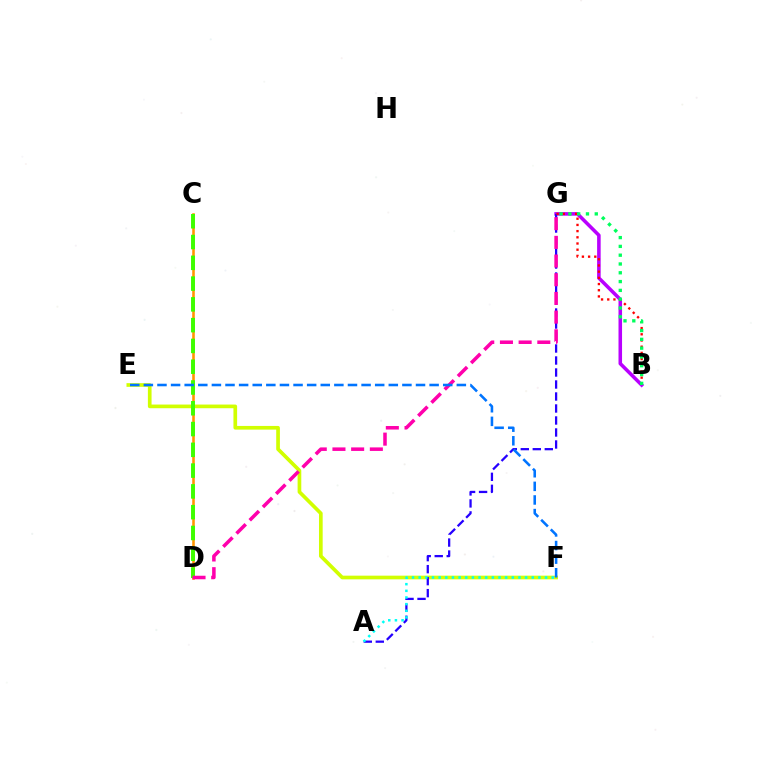{('E', 'F'): [{'color': '#d1ff00', 'line_style': 'solid', 'thickness': 2.65}, {'color': '#0074ff', 'line_style': 'dashed', 'thickness': 1.85}], ('C', 'D'): [{'color': '#ff9400', 'line_style': 'solid', 'thickness': 1.86}, {'color': '#3dff00', 'line_style': 'dashed', 'thickness': 2.82}], ('B', 'G'): [{'color': '#b900ff', 'line_style': 'solid', 'thickness': 2.56}, {'color': '#ff0000', 'line_style': 'dotted', 'thickness': 1.68}, {'color': '#00ff5c', 'line_style': 'dotted', 'thickness': 2.39}], ('A', 'G'): [{'color': '#2500ff', 'line_style': 'dashed', 'thickness': 1.63}], ('A', 'F'): [{'color': '#00fff6', 'line_style': 'dotted', 'thickness': 1.81}], ('D', 'G'): [{'color': '#ff00ac', 'line_style': 'dashed', 'thickness': 2.54}]}